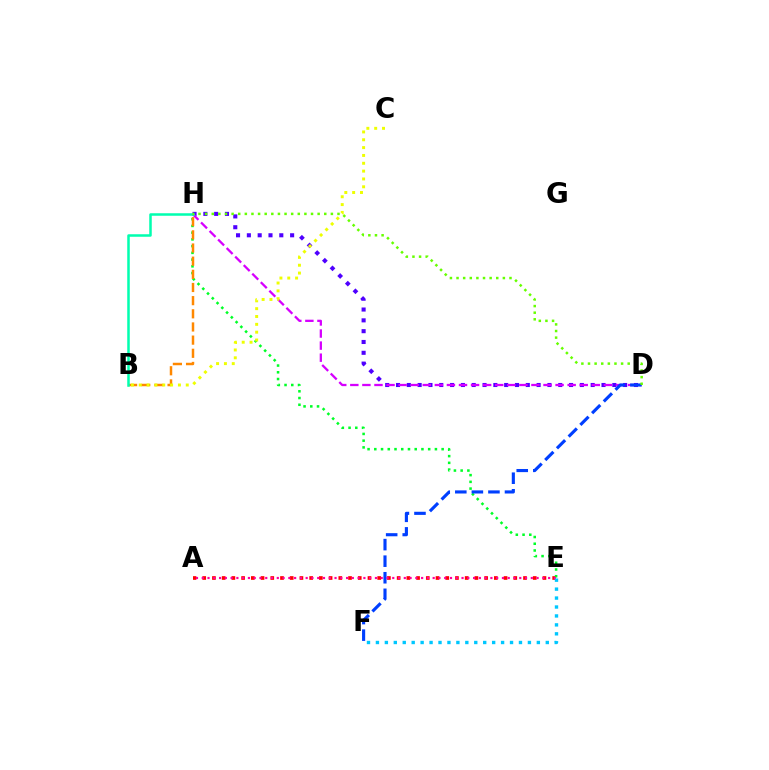{('A', 'E'): [{'color': '#ff0000', 'line_style': 'dotted', 'thickness': 2.64}, {'color': '#ff00a0', 'line_style': 'dotted', 'thickness': 1.57}], ('E', 'H'): [{'color': '#00ff27', 'line_style': 'dotted', 'thickness': 1.83}], ('D', 'H'): [{'color': '#4f00ff', 'line_style': 'dotted', 'thickness': 2.94}, {'color': '#d600ff', 'line_style': 'dashed', 'thickness': 1.64}, {'color': '#66ff00', 'line_style': 'dotted', 'thickness': 1.8}], ('D', 'F'): [{'color': '#003fff', 'line_style': 'dashed', 'thickness': 2.25}], ('B', 'H'): [{'color': '#ff8800', 'line_style': 'dashed', 'thickness': 1.79}, {'color': '#00ffaf', 'line_style': 'solid', 'thickness': 1.81}], ('E', 'F'): [{'color': '#00c7ff', 'line_style': 'dotted', 'thickness': 2.43}], ('B', 'C'): [{'color': '#eeff00', 'line_style': 'dotted', 'thickness': 2.13}]}